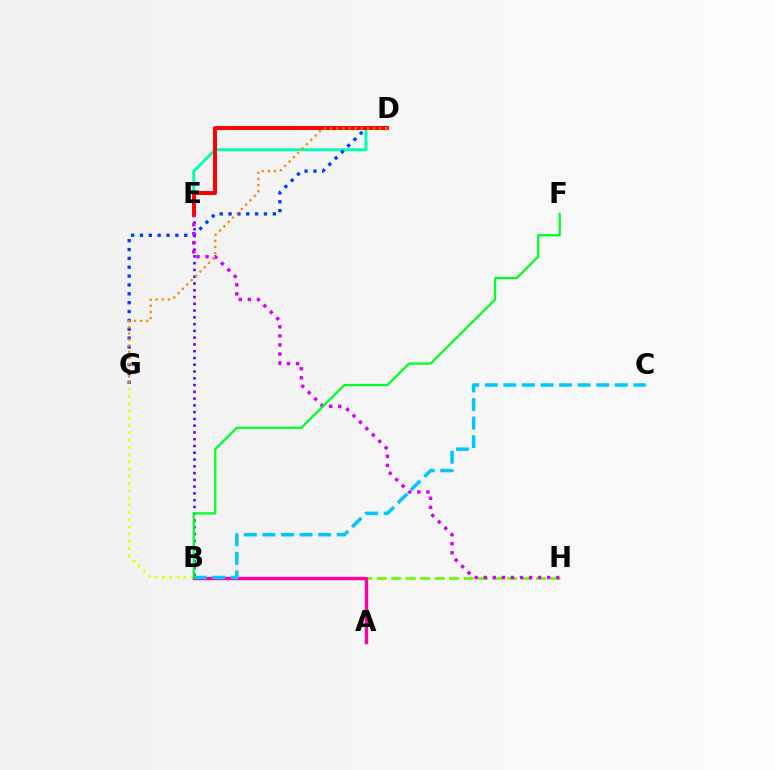{('D', 'E'): [{'color': '#00ffaf', 'line_style': 'solid', 'thickness': 2.11}, {'color': '#ff0000', 'line_style': 'solid', 'thickness': 2.85}], ('B', 'E'): [{'color': '#4f00ff', 'line_style': 'dotted', 'thickness': 1.84}], ('D', 'G'): [{'color': '#003fff', 'line_style': 'dotted', 'thickness': 2.41}, {'color': '#ff8800', 'line_style': 'dotted', 'thickness': 1.67}], ('B', 'H'): [{'color': '#66ff00', 'line_style': 'dashed', 'thickness': 1.97}], ('E', 'H'): [{'color': '#d600ff', 'line_style': 'dotted', 'thickness': 2.46}], ('B', 'G'): [{'color': '#eeff00', 'line_style': 'dotted', 'thickness': 1.97}], ('A', 'B'): [{'color': '#ff00a0', 'line_style': 'solid', 'thickness': 2.43}], ('B', 'C'): [{'color': '#00c7ff', 'line_style': 'dashed', 'thickness': 2.52}], ('B', 'F'): [{'color': '#00ff27', 'line_style': 'solid', 'thickness': 1.63}]}